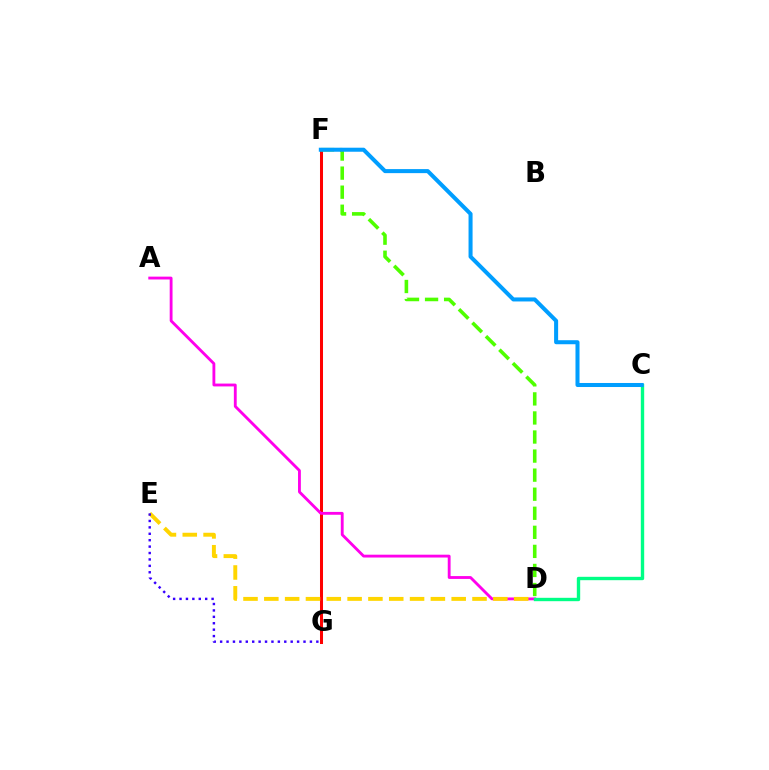{('F', 'G'): [{'color': '#ff0000', 'line_style': 'solid', 'thickness': 2.18}], ('A', 'D'): [{'color': '#ff00ed', 'line_style': 'solid', 'thickness': 2.05}], ('C', 'D'): [{'color': '#00ff86', 'line_style': 'solid', 'thickness': 2.43}], ('D', 'E'): [{'color': '#ffd500', 'line_style': 'dashed', 'thickness': 2.83}], ('E', 'G'): [{'color': '#3700ff', 'line_style': 'dotted', 'thickness': 1.74}], ('D', 'F'): [{'color': '#4fff00', 'line_style': 'dashed', 'thickness': 2.59}], ('C', 'F'): [{'color': '#009eff', 'line_style': 'solid', 'thickness': 2.9}]}